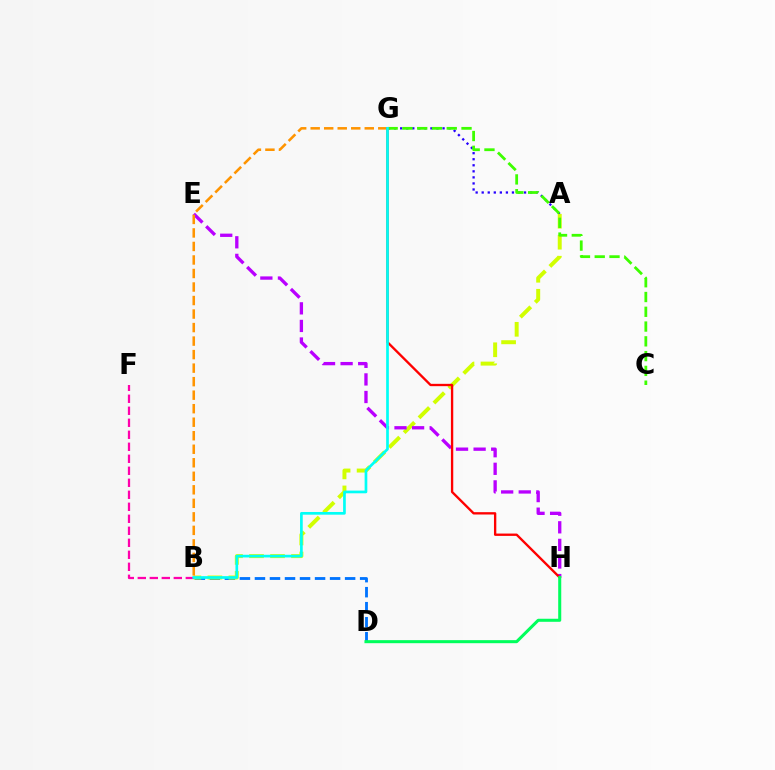{('B', 'D'): [{'color': '#0074ff', 'line_style': 'dashed', 'thickness': 2.04}], ('A', 'G'): [{'color': '#2500ff', 'line_style': 'dotted', 'thickness': 1.64}], ('A', 'B'): [{'color': '#d1ff00', 'line_style': 'dashed', 'thickness': 2.85}], ('E', 'H'): [{'color': '#b900ff', 'line_style': 'dashed', 'thickness': 2.39}], ('B', 'F'): [{'color': '#ff00ac', 'line_style': 'dashed', 'thickness': 1.63}], ('C', 'G'): [{'color': '#3dff00', 'line_style': 'dashed', 'thickness': 2.01}], ('B', 'G'): [{'color': '#ff9400', 'line_style': 'dashed', 'thickness': 1.84}, {'color': '#00fff6', 'line_style': 'solid', 'thickness': 1.94}], ('G', 'H'): [{'color': '#ff0000', 'line_style': 'solid', 'thickness': 1.68}], ('D', 'H'): [{'color': '#00ff5c', 'line_style': 'solid', 'thickness': 2.19}]}